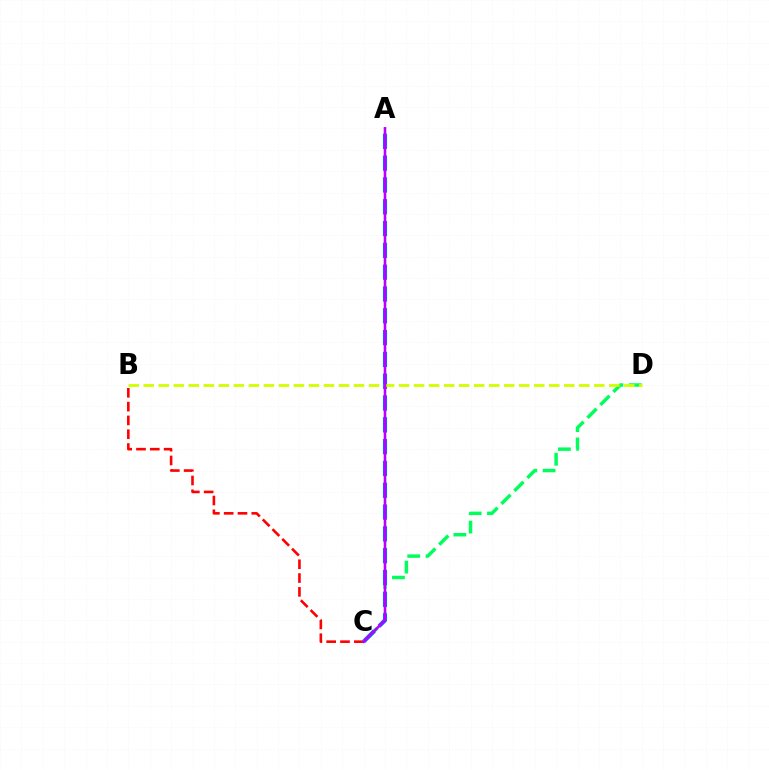{('B', 'C'): [{'color': '#ff0000', 'line_style': 'dashed', 'thickness': 1.88}], ('C', 'D'): [{'color': '#00ff5c', 'line_style': 'dashed', 'thickness': 2.49}], ('A', 'C'): [{'color': '#0074ff', 'line_style': 'dashed', 'thickness': 2.96}, {'color': '#b900ff', 'line_style': 'solid', 'thickness': 1.86}], ('B', 'D'): [{'color': '#d1ff00', 'line_style': 'dashed', 'thickness': 2.04}]}